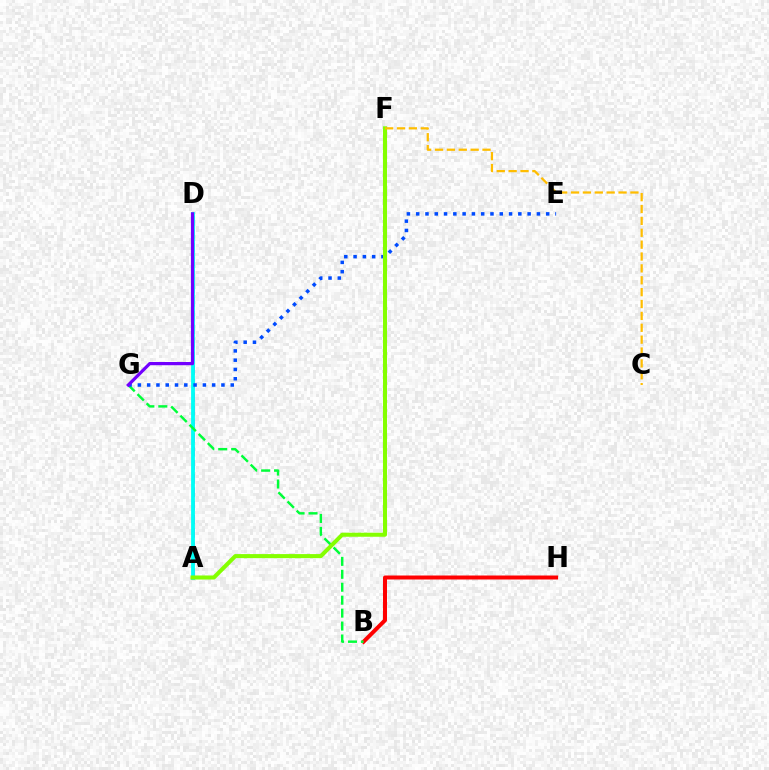{('B', 'H'): [{'color': '#ff0000', 'line_style': 'solid', 'thickness': 2.87}], ('A', 'D'): [{'color': '#ff00cf', 'line_style': 'dashed', 'thickness': 1.85}, {'color': '#00fff6', 'line_style': 'solid', 'thickness': 2.74}], ('B', 'G'): [{'color': '#00ff39', 'line_style': 'dashed', 'thickness': 1.76}], ('E', 'G'): [{'color': '#004bff', 'line_style': 'dotted', 'thickness': 2.52}], ('A', 'F'): [{'color': '#84ff00', 'line_style': 'solid', 'thickness': 2.91}], ('C', 'F'): [{'color': '#ffbd00', 'line_style': 'dashed', 'thickness': 1.61}], ('D', 'G'): [{'color': '#7200ff', 'line_style': 'solid', 'thickness': 2.31}]}